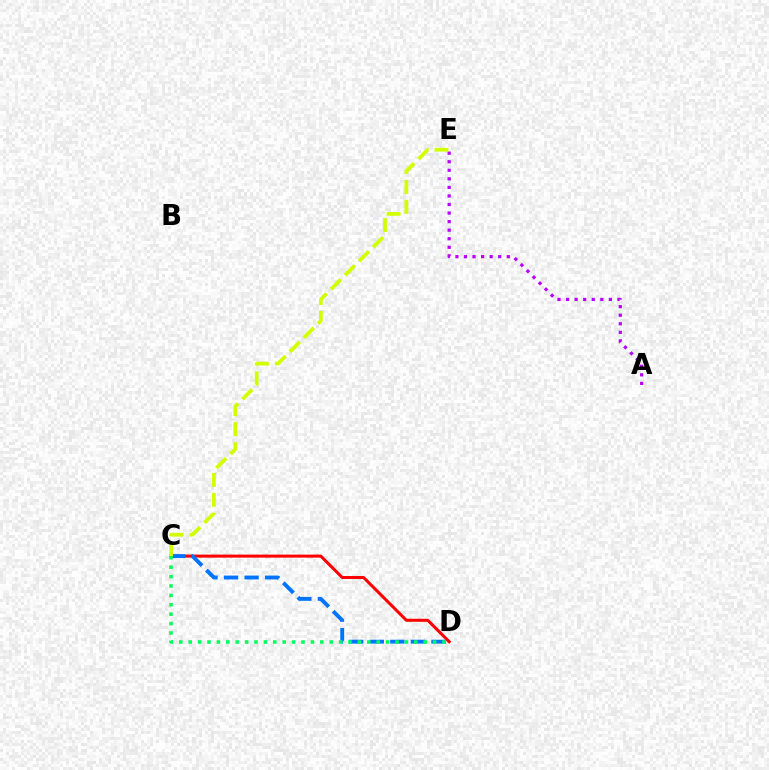{('C', 'D'): [{'color': '#ff0000', 'line_style': 'solid', 'thickness': 2.17}, {'color': '#0074ff', 'line_style': 'dashed', 'thickness': 2.79}, {'color': '#00ff5c', 'line_style': 'dotted', 'thickness': 2.55}], ('A', 'E'): [{'color': '#b900ff', 'line_style': 'dotted', 'thickness': 2.33}], ('C', 'E'): [{'color': '#d1ff00', 'line_style': 'dashed', 'thickness': 2.7}]}